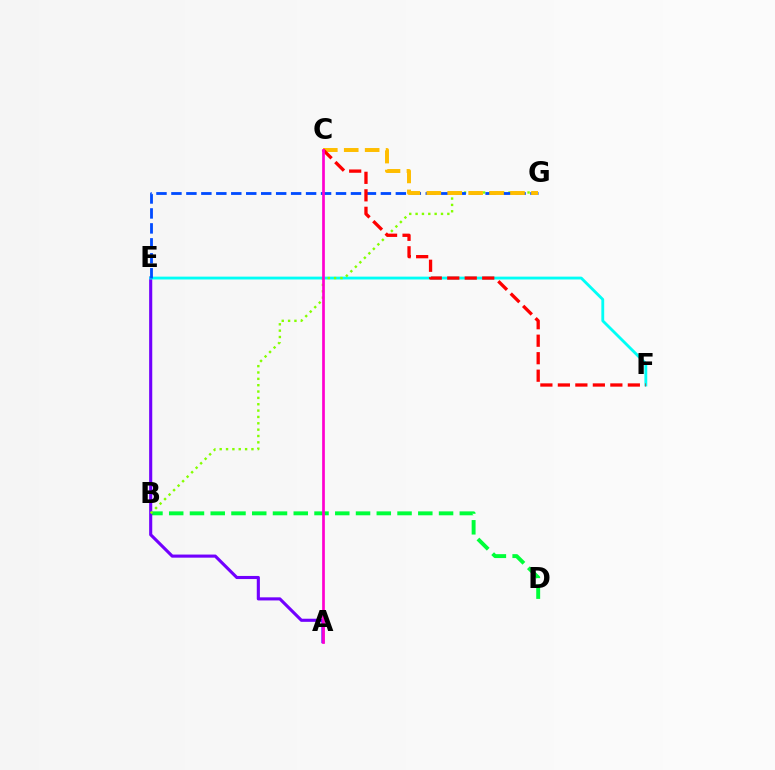{('B', 'D'): [{'color': '#00ff39', 'line_style': 'dashed', 'thickness': 2.82}], ('A', 'E'): [{'color': '#7200ff', 'line_style': 'solid', 'thickness': 2.24}], ('E', 'F'): [{'color': '#00fff6', 'line_style': 'solid', 'thickness': 2.04}], ('B', 'G'): [{'color': '#84ff00', 'line_style': 'dotted', 'thickness': 1.73}], ('E', 'G'): [{'color': '#004bff', 'line_style': 'dashed', 'thickness': 2.03}], ('C', 'G'): [{'color': '#ffbd00', 'line_style': 'dashed', 'thickness': 2.84}], ('C', 'F'): [{'color': '#ff0000', 'line_style': 'dashed', 'thickness': 2.38}], ('A', 'C'): [{'color': '#ff00cf', 'line_style': 'solid', 'thickness': 1.94}]}